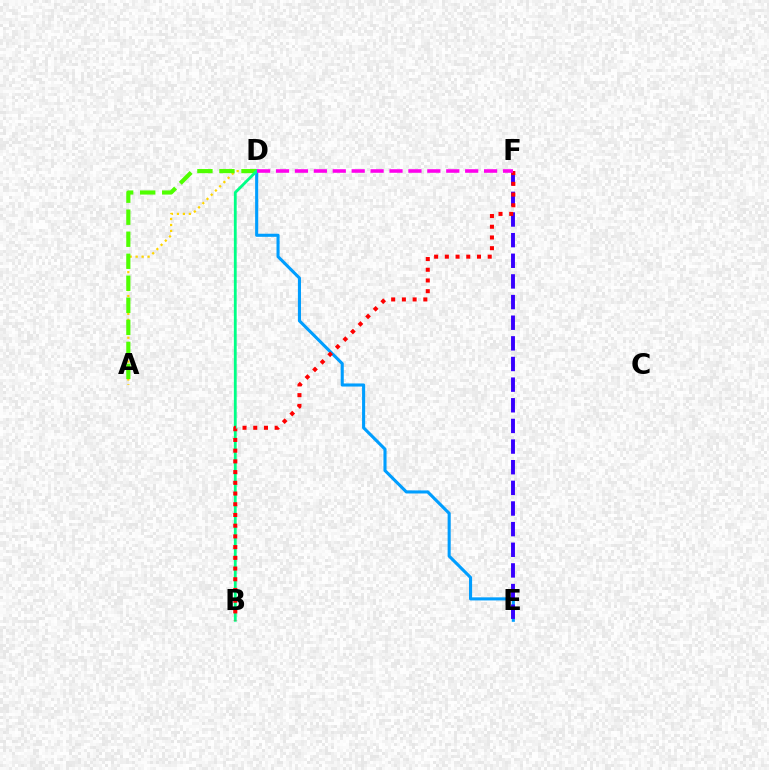{('D', 'E'): [{'color': '#009eff', 'line_style': 'solid', 'thickness': 2.22}], ('A', 'D'): [{'color': '#ffd500', 'line_style': 'dotted', 'thickness': 1.62}, {'color': '#4fff00', 'line_style': 'dashed', 'thickness': 2.99}], ('E', 'F'): [{'color': '#3700ff', 'line_style': 'dashed', 'thickness': 2.8}], ('B', 'D'): [{'color': '#00ff86', 'line_style': 'solid', 'thickness': 2.03}], ('B', 'F'): [{'color': '#ff0000', 'line_style': 'dotted', 'thickness': 2.91}], ('D', 'F'): [{'color': '#ff00ed', 'line_style': 'dashed', 'thickness': 2.57}]}